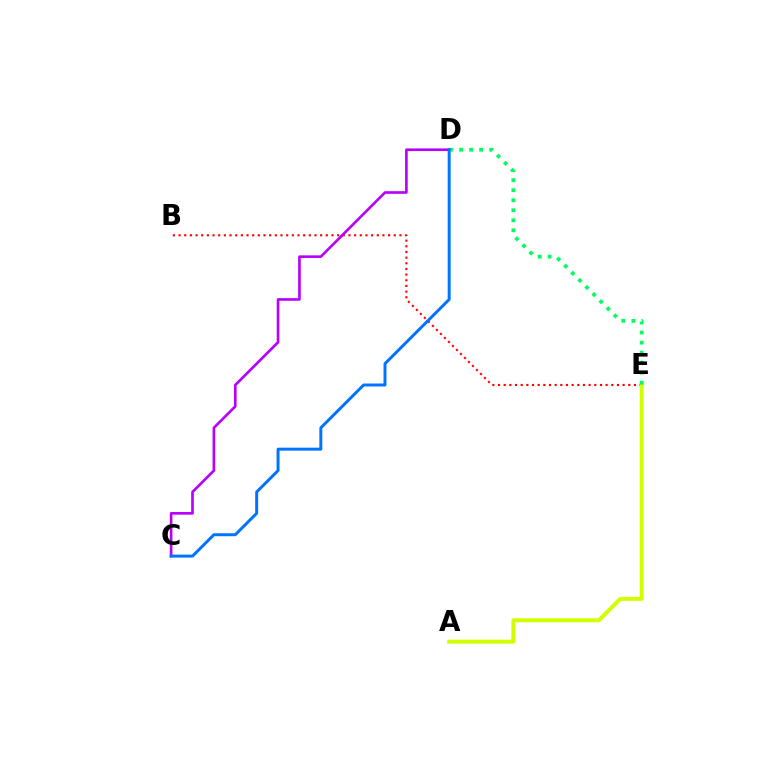{('B', 'E'): [{'color': '#ff0000', 'line_style': 'dotted', 'thickness': 1.54}], ('C', 'D'): [{'color': '#b900ff', 'line_style': 'solid', 'thickness': 1.91}, {'color': '#0074ff', 'line_style': 'solid', 'thickness': 2.14}], ('A', 'E'): [{'color': '#d1ff00', 'line_style': 'solid', 'thickness': 2.85}], ('D', 'E'): [{'color': '#00ff5c', 'line_style': 'dotted', 'thickness': 2.72}]}